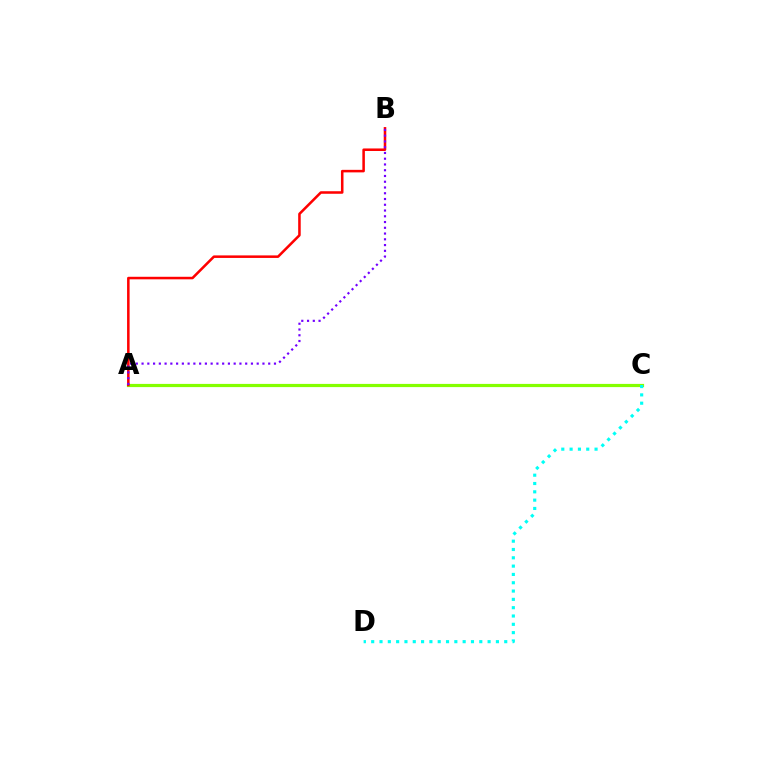{('A', 'C'): [{'color': '#84ff00', 'line_style': 'solid', 'thickness': 2.3}], ('C', 'D'): [{'color': '#00fff6', 'line_style': 'dotted', 'thickness': 2.26}], ('A', 'B'): [{'color': '#ff0000', 'line_style': 'solid', 'thickness': 1.83}, {'color': '#7200ff', 'line_style': 'dotted', 'thickness': 1.56}]}